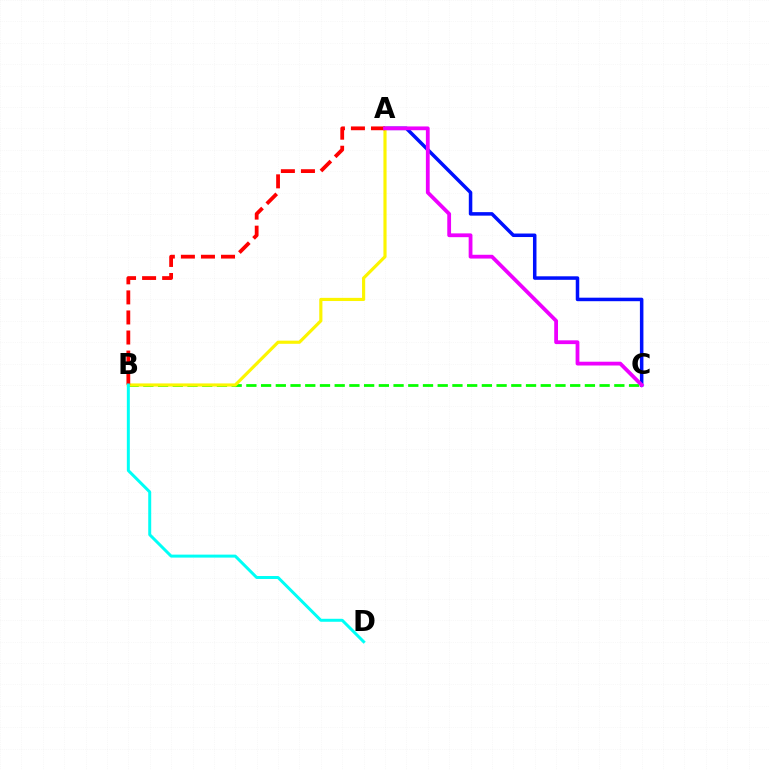{('B', 'C'): [{'color': '#08ff00', 'line_style': 'dashed', 'thickness': 2.0}], ('A', 'C'): [{'color': '#0010ff', 'line_style': 'solid', 'thickness': 2.53}, {'color': '#ee00ff', 'line_style': 'solid', 'thickness': 2.73}], ('A', 'B'): [{'color': '#fcf500', 'line_style': 'solid', 'thickness': 2.27}, {'color': '#ff0000', 'line_style': 'dashed', 'thickness': 2.73}], ('B', 'D'): [{'color': '#00fff6', 'line_style': 'solid', 'thickness': 2.14}]}